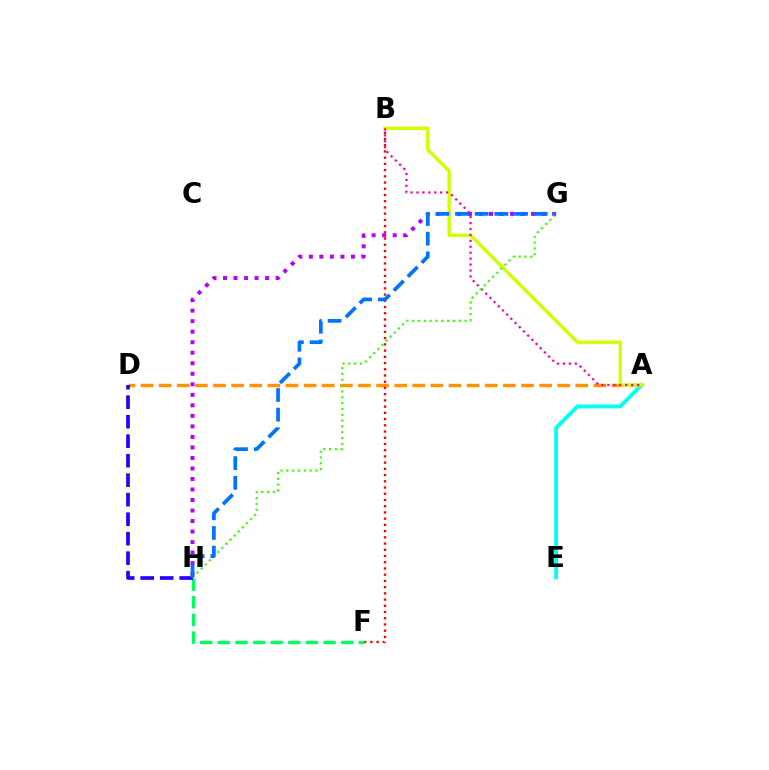{('A', 'D'): [{'color': '#ff9400', 'line_style': 'dashed', 'thickness': 2.46}], ('G', 'H'): [{'color': '#b900ff', 'line_style': 'dotted', 'thickness': 2.86}, {'color': '#3dff00', 'line_style': 'dotted', 'thickness': 1.58}, {'color': '#0074ff', 'line_style': 'dashed', 'thickness': 2.67}], ('A', 'E'): [{'color': '#00fff6', 'line_style': 'solid', 'thickness': 2.74}], ('A', 'B'): [{'color': '#d1ff00', 'line_style': 'solid', 'thickness': 2.42}, {'color': '#ff00ac', 'line_style': 'dotted', 'thickness': 1.61}], ('B', 'F'): [{'color': '#ff0000', 'line_style': 'dotted', 'thickness': 1.69}], ('F', 'H'): [{'color': '#00ff5c', 'line_style': 'dashed', 'thickness': 2.39}], ('D', 'H'): [{'color': '#2500ff', 'line_style': 'dashed', 'thickness': 2.65}]}